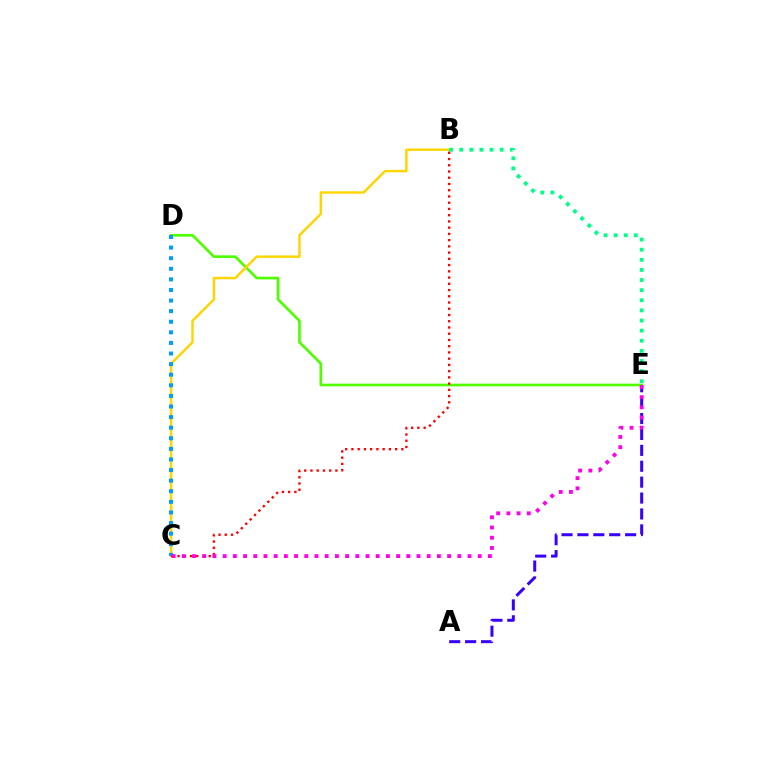{('D', 'E'): [{'color': '#4fff00', 'line_style': 'solid', 'thickness': 1.93}], ('B', 'C'): [{'color': '#ffd500', 'line_style': 'solid', 'thickness': 1.77}, {'color': '#ff0000', 'line_style': 'dotted', 'thickness': 1.7}], ('C', 'D'): [{'color': '#009eff', 'line_style': 'dotted', 'thickness': 2.88}], ('B', 'E'): [{'color': '#00ff86', 'line_style': 'dotted', 'thickness': 2.75}], ('A', 'E'): [{'color': '#3700ff', 'line_style': 'dashed', 'thickness': 2.16}], ('C', 'E'): [{'color': '#ff00ed', 'line_style': 'dotted', 'thickness': 2.77}]}